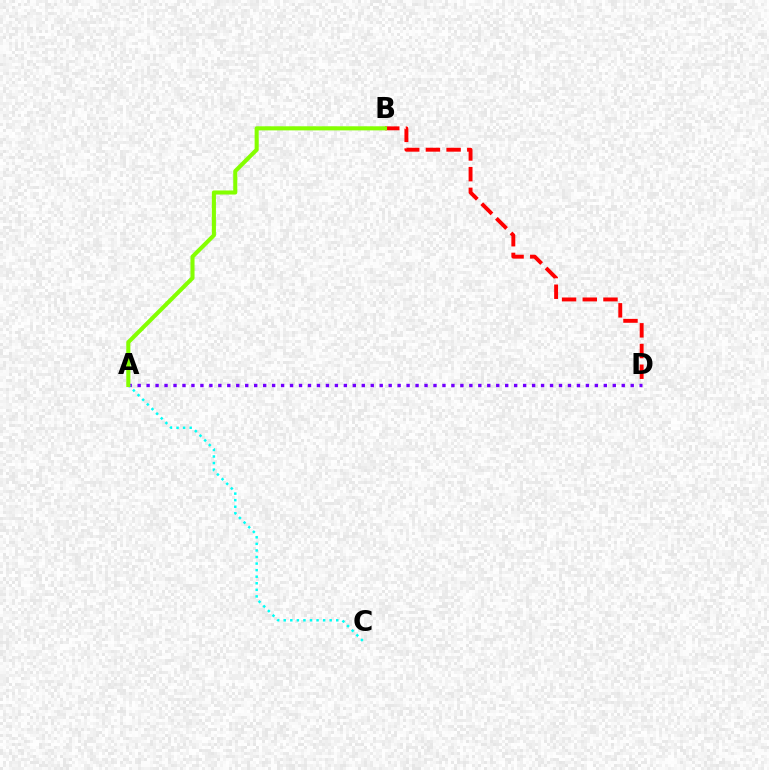{('A', 'D'): [{'color': '#7200ff', 'line_style': 'dotted', 'thickness': 2.44}], ('B', 'D'): [{'color': '#ff0000', 'line_style': 'dashed', 'thickness': 2.81}], ('A', 'C'): [{'color': '#00fff6', 'line_style': 'dotted', 'thickness': 1.78}], ('A', 'B'): [{'color': '#84ff00', 'line_style': 'solid', 'thickness': 2.94}]}